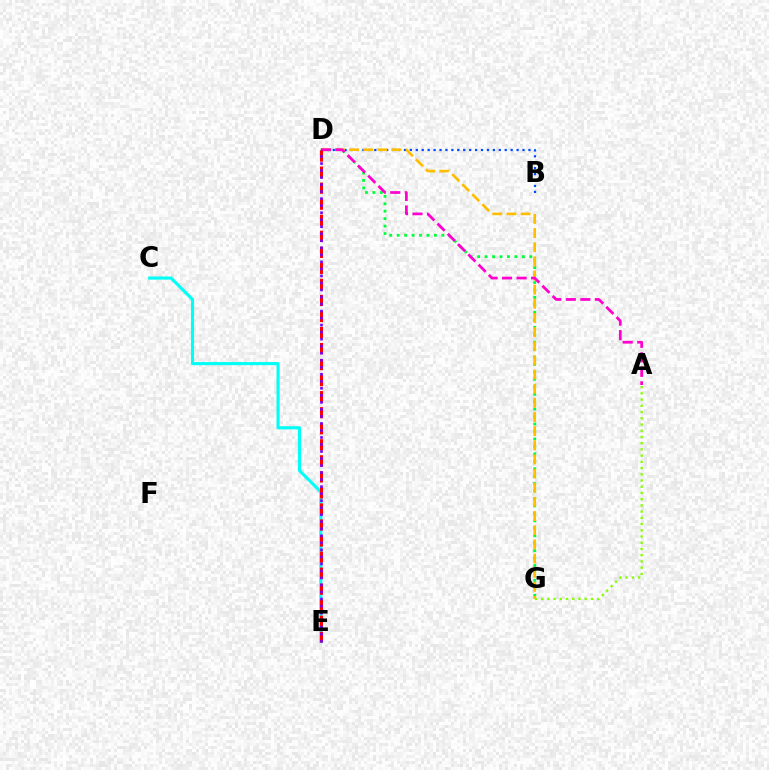{('A', 'G'): [{'color': '#84ff00', 'line_style': 'dotted', 'thickness': 1.69}], ('D', 'G'): [{'color': '#00ff39', 'line_style': 'dotted', 'thickness': 2.02}, {'color': '#ffbd00', 'line_style': 'dashed', 'thickness': 1.92}], ('C', 'E'): [{'color': '#00fff6', 'line_style': 'solid', 'thickness': 2.24}], ('B', 'D'): [{'color': '#004bff', 'line_style': 'dotted', 'thickness': 1.61}], ('A', 'D'): [{'color': '#ff00cf', 'line_style': 'dashed', 'thickness': 1.97}], ('D', 'E'): [{'color': '#ff0000', 'line_style': 'dashed', 'thickness': 2.18}, {'color': '#7200ff', 'line_style': 'dotted', 'thickness': 1.91}]}